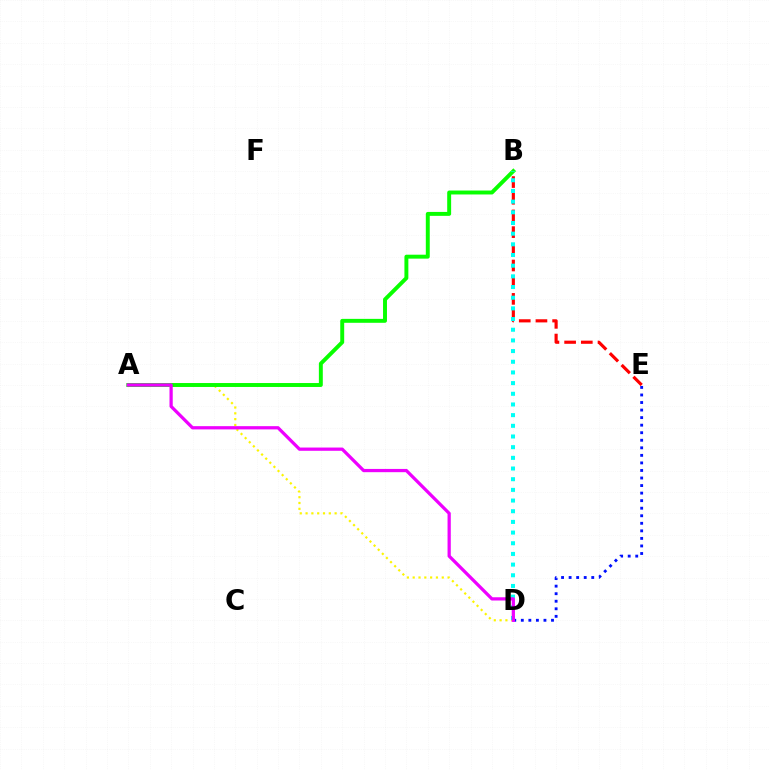{('A', 'D'): [{'color': '#fcf500', 'line_style': 'dotted', 'thickness': 1.58}, {'color': '#ee00ff', 'line_style': 'solid', 'thickness': 2.34}], ('B', 'E'): [{'color': '#ff0000', 'line_style': 'dashed', 'thickness': 2.27}], ('A', 'B'): [{'color': '#08ff00', 'line_style': 'solid', 'thickness': 2.83}], ('B', 'D'): [{'color': '#00fff6', 'line_style': 'dotted', 'thickness': 2.9}], ('D', 'E'): [{'color': '#0010ff', 'line_style': 'dotted', 'thickness': 2.05}]}